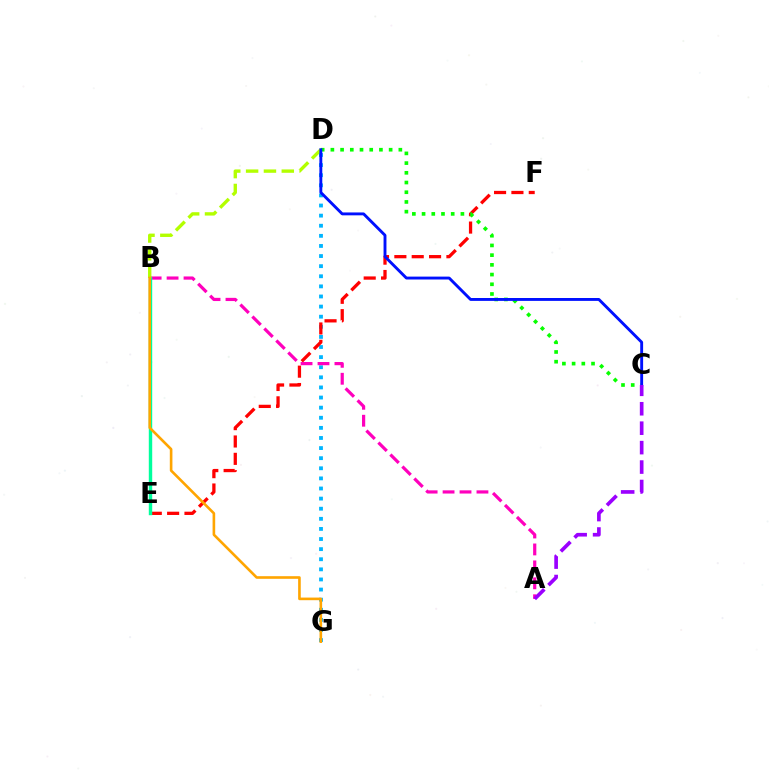{('D', 'G'): [{'color': '#00b5ff', 'line_style': 'dotted', 'thickness': 2.75}], ('E', 'F'): [{'color': '#ff0000', 'line_style': 'dashed', 'thickness': 2.36}], ('A', 'B'): [{'color': '#ff00bd', 'line_style': 'dashed', 'thickness': 2.3}], ('B', 'E'): [{'color': '#00ff9d', 'line_style': 'solid', 'thickness': 2.46}], ('B', 'D'): [{'color': '#b3ff00', 'line_style': 'dashed', 'thickness': 2.42}], ('C', 'D'): [{'color': '#08ff00', 'line_style': 'dotted', 'thickness': 2.64}, {'color': '#0010ff', 'line_style': 'solid', 'thickness': 2.08}], ('A', 'C'): [{'color': '#9b00ff', 'line_style': 'dashed', 'thickness': 2.64}], ('B', 'G'): [{'color': '#ffa500', 'line_style': 'solid', 'thickness': 1.89}]}